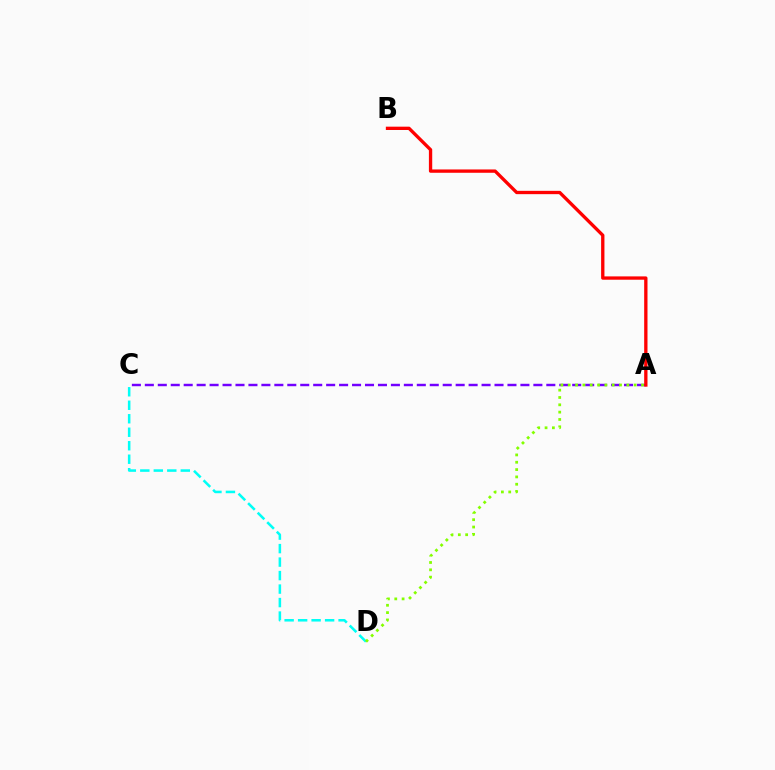{('A', 'C'): [{'color': '#7200ff', 'line_style': 'dashed', 'thickness': 1.76}], ('C', 'D'): [{'color': '#00fff6', 'line_style': 'dashed', 'thickness': 1.83}], ('A', 'D'): [{'color': '#84ff00', 'line_style': 'dotted', 'thickness': 1.99}], ('A', 'B'): [{'color': '#ff0000', 'line_style': 'solid', 'thickness': 2.39}]}